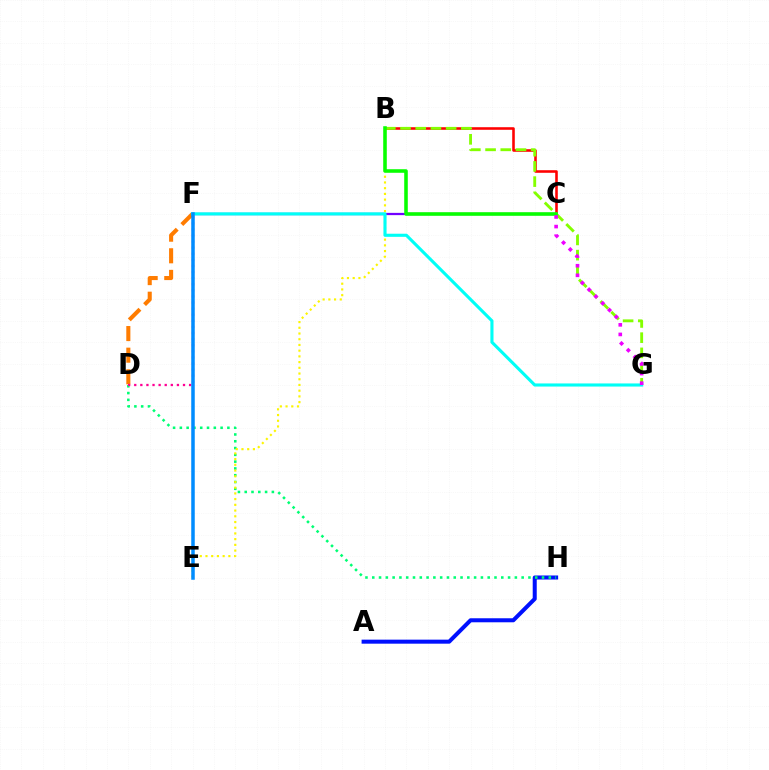{('C', 'F'): [{'color': '#7200ff', 'line_style': 'solid', 'thickness': 1.62}], ('A', 'H'): [{'color': '#0010ff', 'line_style': 'solid', 'thickness': 2.9}], ('D', 'F'): [{'color': '#ff7c00', 'line_style': 'dashed', 'thickness': 2.94}, {'color': '#ff0094', 'line_style': 'dotted', 'thickness': 1.66}], ('D', 'H'): [{'color': '#00ff74', 'line_style': 'dotted', 'thickness': 1.85}], ('B', 'E'): [{'color': '#fcf500', 'line_style': 'dotted', 'thickness': 1.55}], ('B', 'C'): [{'color': '#ff0000', 'line_style': 'solid', 'thickness': 1.86}, {'color': '#08ff00', 'line_style': 'solid', 'thickness': 2.57}], ('B', 'G'): [{'color': '#84ff00', 'line_style': 'dashed', 'thickness': 2.07}], ('F', 'G'): [{'color': '#00fff6', 'line_style': 'solid', 'thickness': 2.24}], ('C', 'G'): [{'color': '#ee00ff', 'line_style': 'dotted', 'thickness': 2.61}], ('E', 'F'): [{'color': '#008cff', 'line_style': 'solid', 'thickness': 2.52}]}